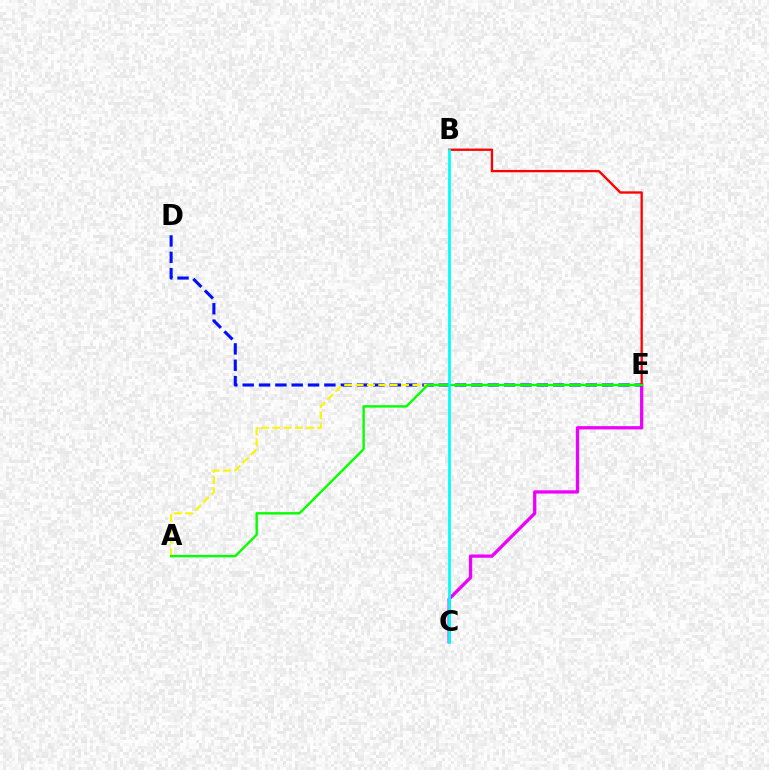{('C', 'E'): [{'color': '#ee00ff', 'line_style': 'solid', 'thickness': 2.36}], ('D', 'E'): [{'color': '#0010ff', 'line_style': 'dashed', 'thickness': 2.22}], ('A', 'E'): [{'color': '#fcf500', 'line_style': 'dashed', 'thickness': 1.54}, {'color': '#08ff00', 'line_style': 'solid', 'thickness': 1.73}], ('B', 'E'): [{'color': '#ff0000', 'line_style': 'solid', 'thickness': 1.67}], ('B', 'C'): [{'color': '#00fff6', 'line_style': 'solid', 'thickness': 1.99}]}